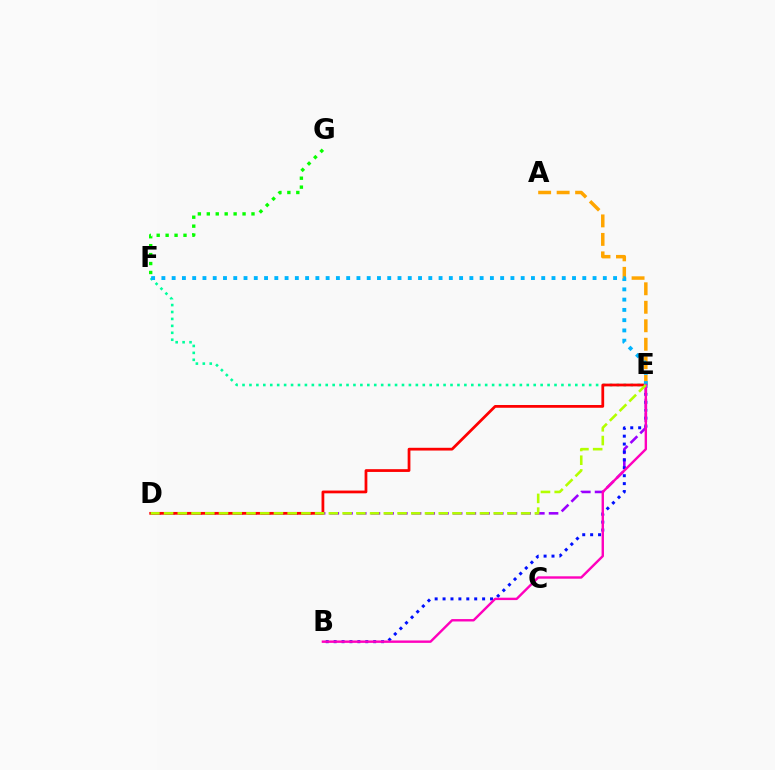{('A', 'E'): [{'color': '#ffa500', 'line_style': 'dashed', 'thickness': 2.51}], ('F', 'G'): [{'color': '#08ff00', 'line_style': 'dotted', 'thickness': 2.43}], ('D', 'E'): [{'color': '#9b00ff', 'line_style': 'dashed', 'thickness': 1.86}, {'color': '#ff0000', 'line_style': 'solid', 'thickness': 1.98}, {'color': '#b3ff00', 'line_style': 'dashed', 'thickness': 1.87}], ('E', 'F'): [{'color': '#00ff9d', 'line_style': 'dotted', 'thickness': 1.88}, {'color': '#00b5ff', 'line_style': 'dotted', 'thickness': 2.79}], ('B', 'E'): [{'color': '#0010ff', 'line_style': 'dotted', 'thickness': 2.15}, {'color': '#ff00bd', 'line_style': 'solid', 'thickness': 1.73}]}